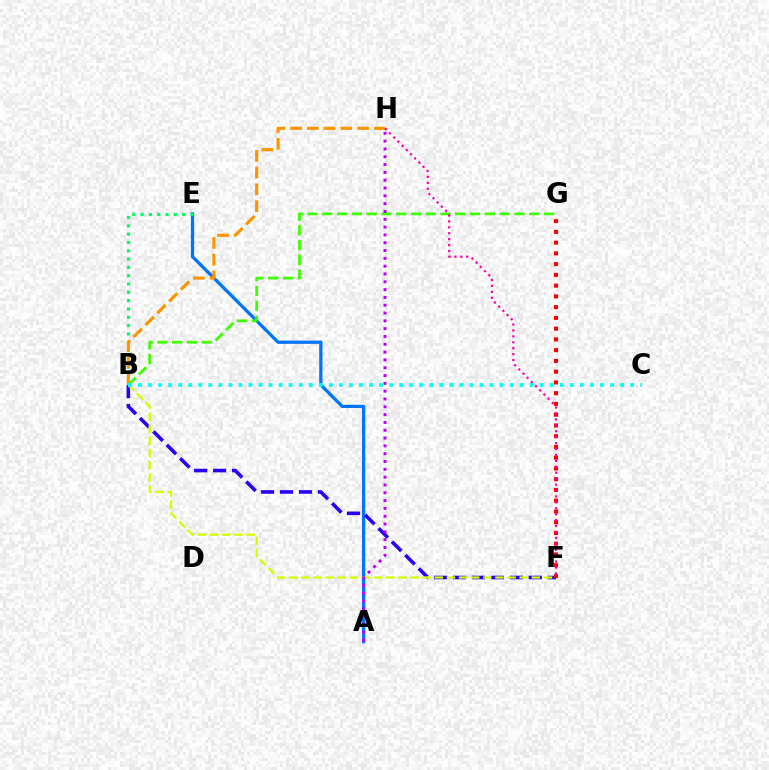{('A', 'E'): [{'color': '#0074ff', 'line_style': 'solid', 'thickness': 2.35}], ('B', 'G'): [{'color': '#3dff00', 'line_style': 'dashed', 'thickness': 2.01}], ('B', 'E'): [{'color': '#00ff5c', 'line_style': 'dotted', 'thickness': 2.26}], ('B', 'F'): [{'color': '#2500ff', 'line_style': 'dashed', 'thickness': 2.57}, {'color': '#d1ff00', 'line_style': 'dashed', 'thickness': 1.65}], ('F', 'G'): [{'color': '#ff0000', 'line_style': 'dotted', 'thickness': 2.92}], ('A', 'H'): [{'color': '#b900ff', 'line_style': 'dotted', 'thickness': 2.12}], ('B', 'H'): [{'color': '#ff9400', 'line_style': 'dashed', 'thickness': 2.28}], ('B', 'C'): [{'color': '#00fff6', 'line_style': 'dotted', 'thickness': 2.73}], ('F', 'H'): [{'color': '#ff00ac', 'line_style': 'dotted', 'thickness': 1.61}]}